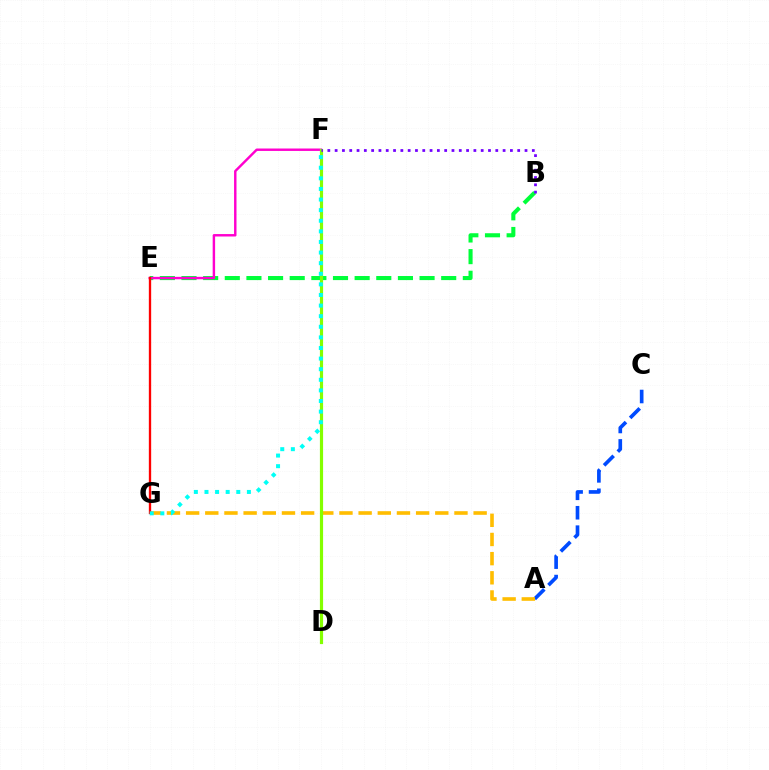{('A', 'C'): [{'color': '#004bff', 'line_style': 'dashed', 'thickness': 2.64}], ('A', 'G'): [{'color': '#ffbd00', 'line_style': 'dashed', 'thickness': 2.6}], ('B', 'E'): [{'color': '#00ff39', 'line_style': 'dashed', 'thickness': 2.94}], ('E', 'F'): [{'color': '#ff00cf', 'line_style': 'solid', 'thickness': 1.75}], ('D', 'F'): [{'color': '#84ff00', 'line_style': 'solid', 'thickness': 2.29}], ('E', 'G'): [{'color': '#ff0000', 'line_style': 'solid', 'thickness': 1.68}], ('B', 'F'): [{'color': '#7200ff', 'line_style': 'dotted', 'thickness': 1.98}], ('F', 'G'): [{'color': '#00fff6', 'line_style': 'dotted', 'thickness': 2.88}]}